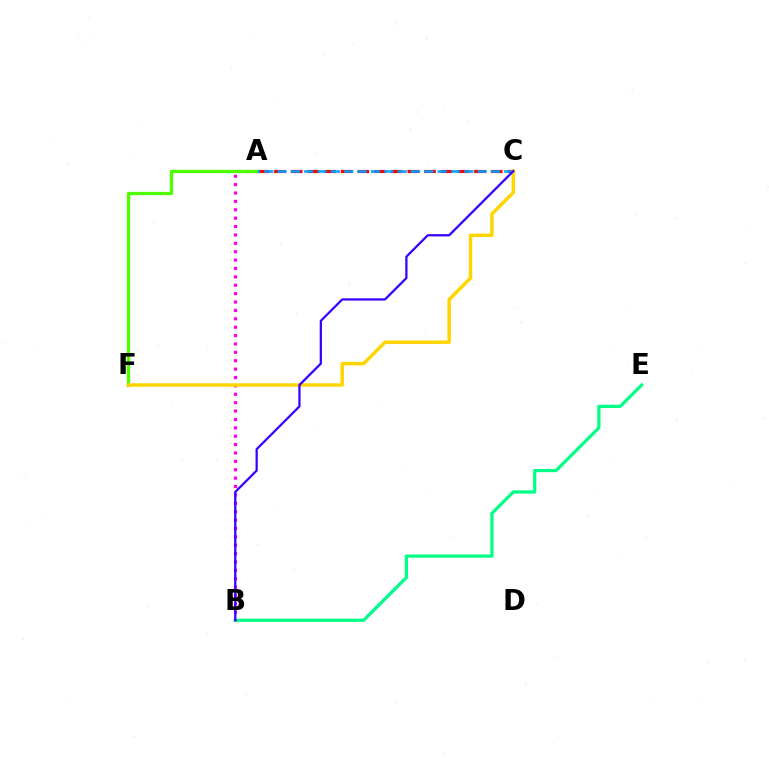{('B', 'E'): [{'color': '#00ff86', 'line_style': 'solid', 'thickness': 2.32}], ('A', 'C'): [{'color': '#ff0000', 'line_style': 'dashed', 'thickness': 2.26}, {'color': '#009eff', 'line_style': 'dashed', 'thickness': 1.81}], ('A', 'B'): [{'color': '#ff00ed', 'line_style': 'dotted', 'thickness': 2.28}], ('A', 'F'): [{'color': '#4fff00', 'line_style': 'solid', 'thickness': 2.39}], ('C', 'F'): [{'color': '#ffd500', 'line_style': 'solid', 'thickness': 2.5}], ('B', 'C'): [{'color': '#3700ff', 'line_style': 'solid', 'thickness': 1.62}]}